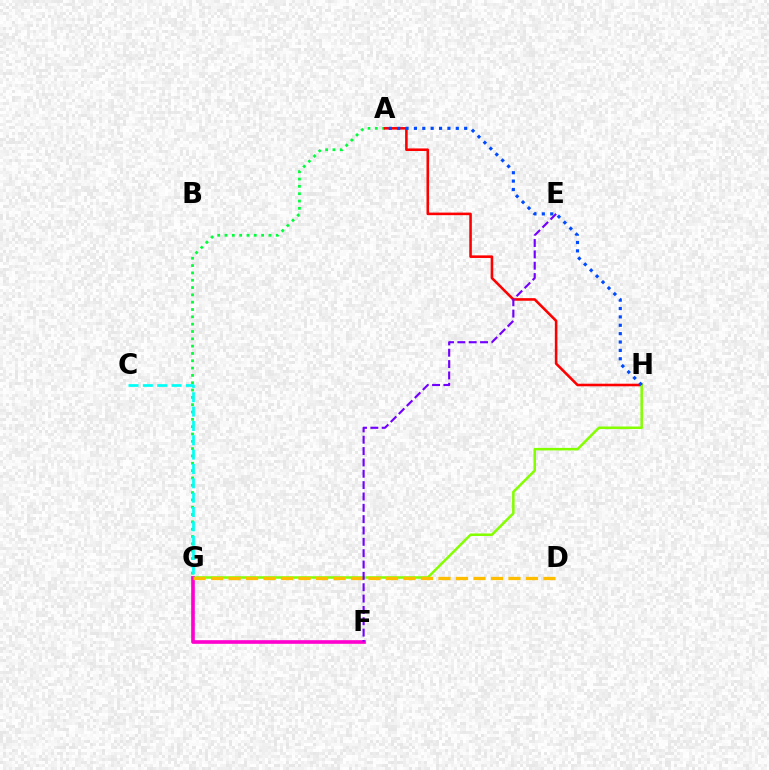{('A', 'G'): [{'color': '#00ff39', 'line_style': 'dotted', 'thickness': 1.99}], ('C', 'G'): [{'color': '#00fff6', 'line_style': 'dashed', 'thickness': 1.95}], ('A', 'H'): [{'color': '#ff0000', 'line_style': 'solid', 'thickness': 1.86}, {'color': '#004bff', 'line_style': 'dotted', 'thickness': 2.28}], ('G', 'H'): [{'color': '#84ff00', 'line_style': 'solid', 'thickness': 1.82}], ('F', 'G'): [{'color': '#ff00cf', 'line_style': 'solid', 'thickness': 2.62}], ('D', 'G'): [{'color': '#ffbd00', 'line_style': 'dashed', 'thickness': 2.38}], ('E', 'F'): [{'color': '#7200ff', 'line_style': 'dashed', 'thickness': 1.54}]}